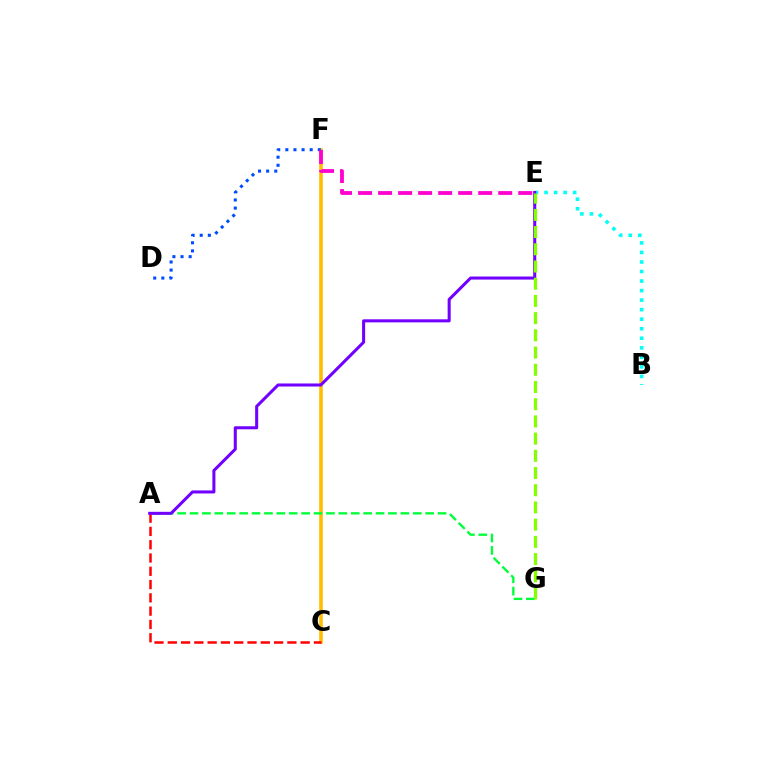{('B', 'E'): [{'color': '#00fff6', 'line_style': 'dotted', 'thickness': 2.59}], ('C', 'F'): [{'color': '#ffbd00', 'line_style': 'solid', 'thickness': 2.6}], ('D', 'F'): [{'color': '#004bff', 'line_style': 'dotted', 'thickness': 2.21}], ('A', 'C'): [{'color': '#ff0000', 'line_style': 'dashed', 'thickness': 1.8}], ('A', 'G'): [{'color': '#00ff39', 'line_style': 'dashed', 'thickness': 1.68}], ('A', 'E'): [{'color': '#7200ff', 'line_style': 'solid', 'thickness': 2.19}], ('E', 'F'): [{'color': '#ff00cf', 'line_style': 'dashed', 'thickness': 2.72}], ('E', 'G'): [{'color': '#84ff00', 'line_style': 'dashed', 'thickness': 2.34}]}